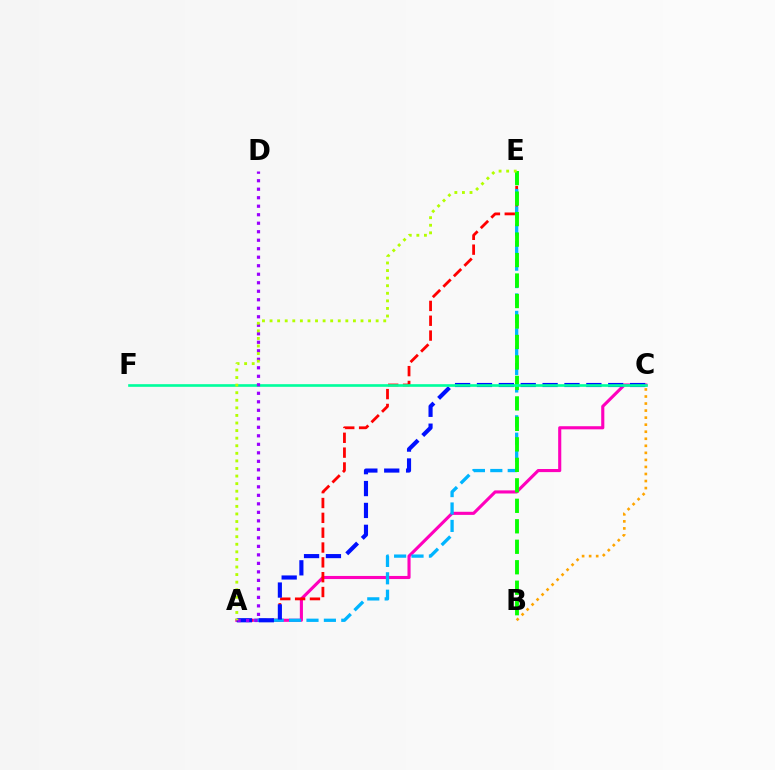{('A', 'C'): [{'color': '#ff00bd', 'line_style': 'solid', 'thickness': 2.24}, {'color': '#0010ff', 'line_style': 'dashed', 'thickness': 2.97}], ('A', 'E'): [{'color': '#ff0000', 'line_style': 'dashed', 'thickness': 2.02}, {'color': '#00b5ff', 'line_style': 'dashed', 'thickness': 2.36}, {'color': '#b3ff00', 'line_style': 'dotted', 'thickness': 2.06}], ('B', 'E'): [{'color': '#08ff00', 'line_style': 'dashed', 'thickness': 2.78}], ('C', 'F'): [{'color': '#00ff9d', 'line_style': 'solid', 'thickness': 1.91}], ('B', 'C'): [{'color': '#ffa500', 'line_style': 'dotted', 'thickness': 1.91}], ('A', 'D'): [{'color': '#9b00ff', 'line_style': 'dotted', 'thickness': 2.31}]}